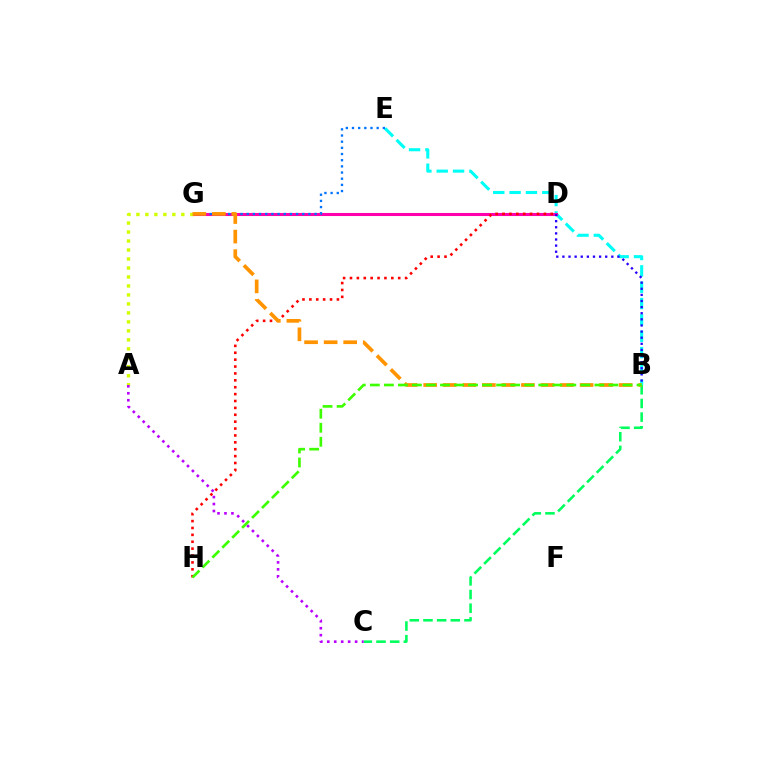{('B', 'E'): [{'color': '#00fff6', 'line_style': 'dashed', 'thickness': 2.22}], ('D', 'G'): [{'color': '#ff00ac', 'line_style': 'solid', 'thickness': 2.21}], ('B', 'C'): [{'color': '#00ff5c', 'line_style': 'dashed', 'thickness': 1.86}], ('A', 'G'): [{'color': '#d1ff00', 'line_style': 'dotted', 'thickness': 2.44}], ('D', 'H'): [{'color': '#ff0000', 'line_style': 'dotted', 'thickness': 1.87}], ('B', 'D'): [{'color': '#2500ff', 'line_style': 'dotted', 'thickness': 1.66}], ('E', 'G'): [{'color': '#0074ff', 'line_style': 'dotted', 'thickness': 1.68}], ('A', 'C'): [{'color': '#b900ff', 'line_style': 'dotted', 'thickness': 1.89}], ('B', 'G'): [{'color': '#ff9400', 'line_style': 'dashed', 'thickness': 2.66}], ('B', 'H'): [{'color': '#3dff00', 'line_style': 'dashed', 'thickness': 1.91}]}